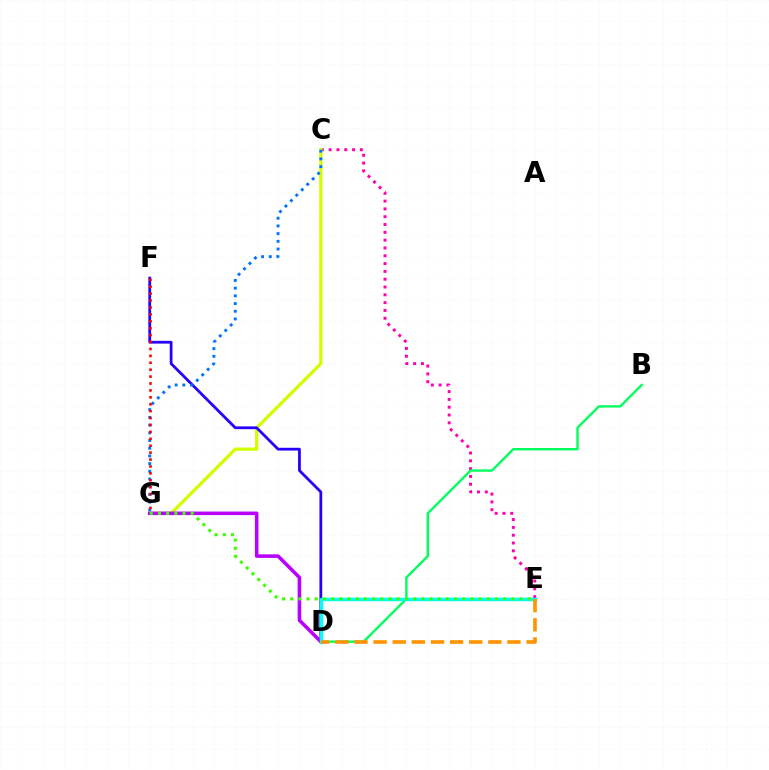{('C', 'E'): [{'color': '#ff00ac', 'line_style': 'dotted', 'thickness': 2.12}], ('C', 'G'): [{'color': '#d1ff00', 'line_style': 'solid', 'thickness': 2.36}, {'color': '#0074ff', 'line_style': 'dotted', 'thickness': 2.09}], ('D', 'F'): [{'color': '#2500ff', 'line_style': 'solid', 'thickness': 1.99}], ('B', 'D'): [{'color': '#00ff5c', 'line_style': 'solid', 'thickness': 1.71}], ('D', 'G'): [{'color': '#b900ff', 'line_style': 'solid', 'thickness': 2.57}], ('D', 'E'): [{'color': '#00fff6', 'line_style': 'solid', 'thickness': 2.5}, {'color': '#ff9400', 'line_style': 'dashed', 'thickness': 2.6}], ('E', 'G'): [{'color': '#3dff00', 'line_style': 'dotted', 'thickness': 2.23}], ('F', 'G'): [{'color': '#ff0000', 'line_style': 'dotted', 'thickness': 1.88}]}